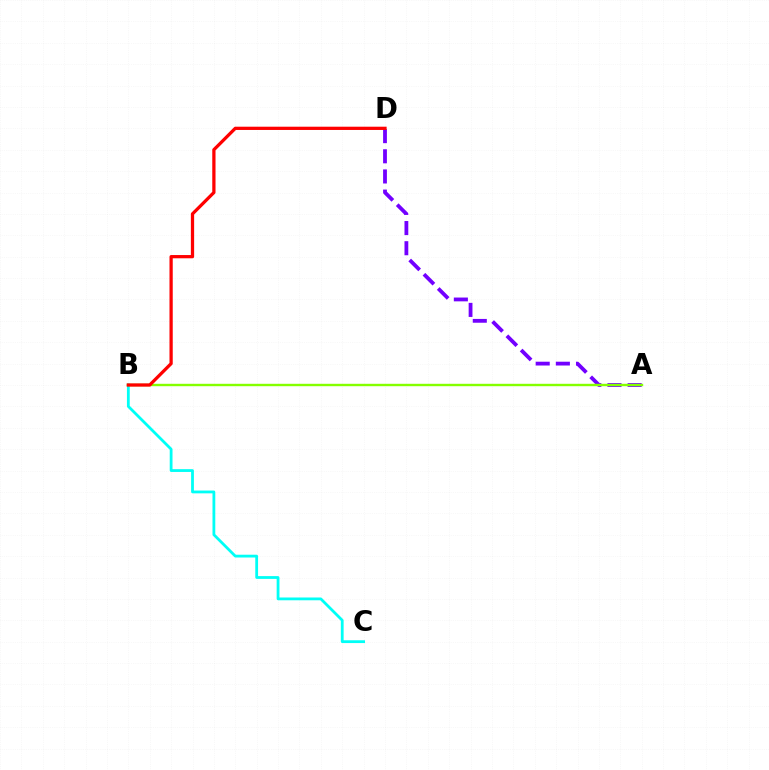{('A', 'D'): [{'color': '#7200ff', 'line_style': 'dashed', 'thickness': 2.74}], ('B', 'C'): [{'color': '#00fff6', 'line_style': 'solid', 'thickness': 2.01}], ('A', 'B'): [{'color': '#84ff00', 'line_style': 'solid', 'thickness': 1.73}], ('B', 'D'): [{'color': '#ff0000', 'line_style': 'solid', 'thickness': 2.34}]}